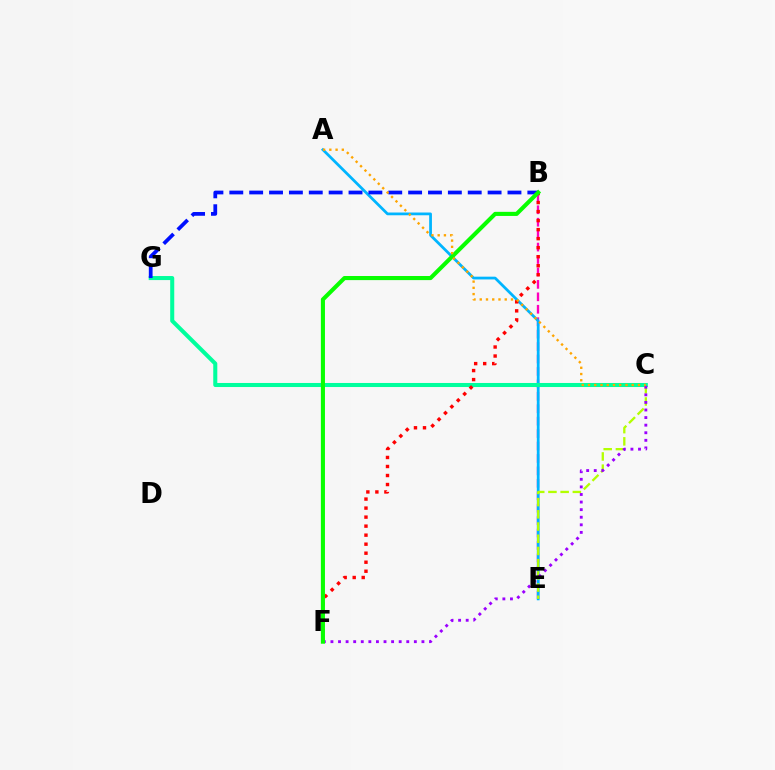{('B', 'E'): [{'color': '#ff00bd', 'line_style': 'dashed', 'thickness': 1.69}], ('A', 'E'): [{'color': '#00b5ff', 'line_style': 'solid', 'thickness': 1.99}], ('C', 'E'): [{'color': '#b3ff00', 'line_style': 'dashed', 'thickness': 1.66}], ('C', 'G'): [{'color': '#00ff9d', 'line_style': 'solid', 'thickness': 2.91}], ('B', 'F'): [{'color': '#ff0000', 'line_style': 'dotted', 'thickness': 2.45}, {'color': '#08ff00', 'line_style': 'solid', 'thickness': 2.95}], ('B', 'G'): [{'color': '#0010ff', 'line_style': 'dashed', 'thickness': 2.7}], ('C', 'F'): [{'color': '#9b00ff', 'line_style': 'dotted', 'thickness': 2.06}], ('A', 'C'): [{'color': '#ffa500', 'line_style': 'dotted', 'thickness': 1.7}]}